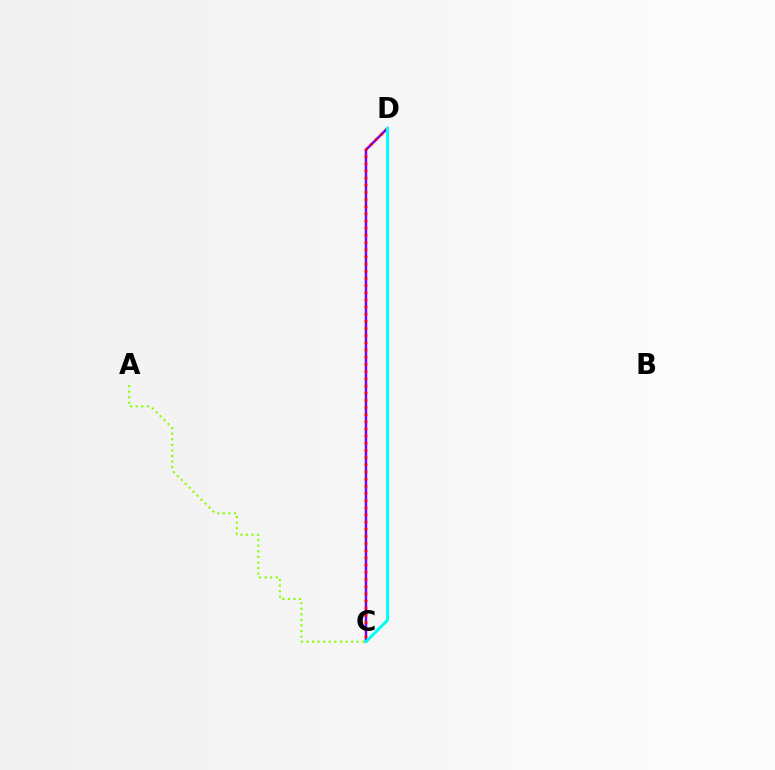{('C', 'D'): [{'color': '#7200ff', 'line_style': 'solid', 'thickness': 1.78}, {'color': '#ff0000', 'line_style': 'dotted', 'thickness': 1.95}, {'color': '#00fff6', 'line_style': 'solid', 'thickness': 2.14}], ('A', 'C'): [{'color': '#84ff00', 'line_style': 'dotted', 'thickness': 1.52}]}